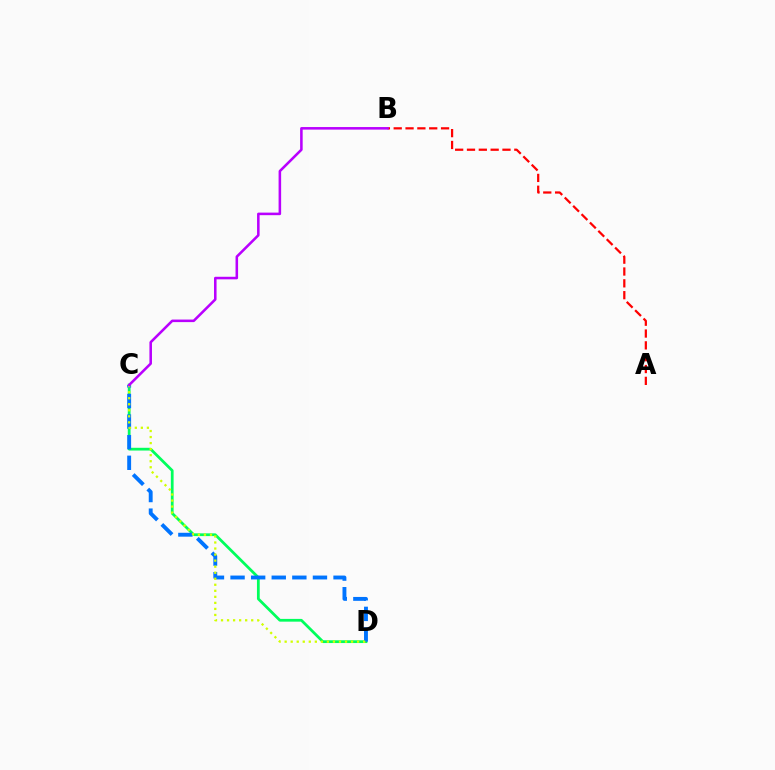{('C', 'D'): [{'color': '#00ff5c', 'line_style': 'solid', 'thickness': 1.99}, {'color': '#0074ff', 'line_style': 'dashed', 'thickness': 2.8}, {'color': '#d1ff00', 'line_style': 'dotted', 'thickness': 1.64}], ('A', 'B'): [{'color': '#ff0000', 'line_style': 'dashed', 'thickness': 1.61}], ('B', 'C'): [{'color': '#b900ff', 'line_style': 'solid', 'thickness': 1.84}]}